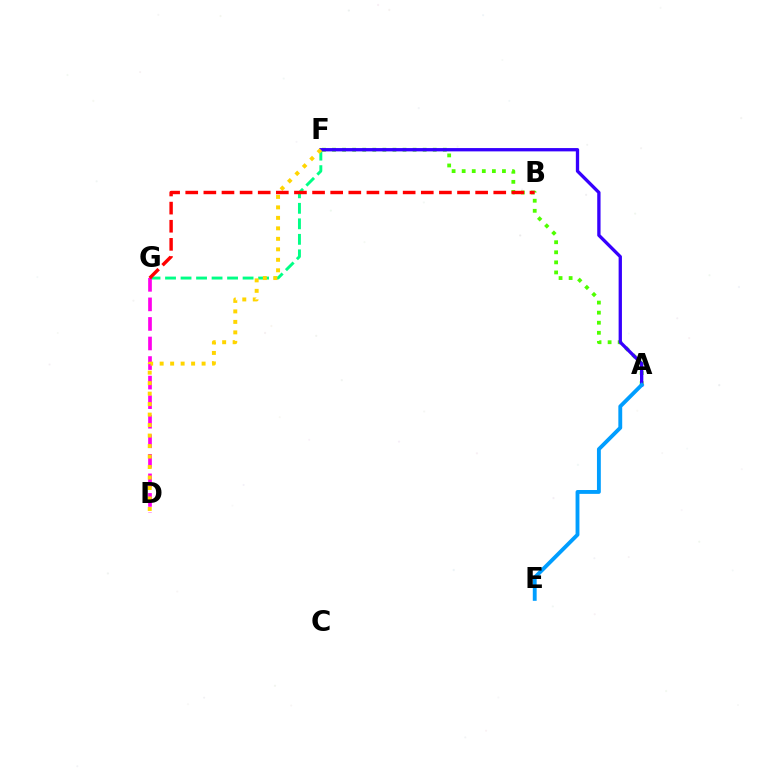{('F', 'G'): [{'color': '#00ff86', 'line_style': 'dashed', 'thickness': 2.11}], ('D', 'G'): [{'color': '#ff00ed', 'line_style': 'dashed', 'thickness': 2.66}], ('A', 'F'): [{'color': '#4fff00', 'line_style': 'dotted', 'thickness': 2.74}, {'color': '#3700ff', 'line_style': 'solid', 'thickness': 2.39}], ('D', 'F'): [{'color': '#ffd500', 'line_style': 'dotted', 'thickness': 2.85}], ('A', 'E'): [{'color': '#009eff', 'line_style': 'solid', 'thickness': 2.78}], ('B', 'G'): [{'color': '#ff0000', 'line_style': 'dashed', 'thickness': 2.46}]}